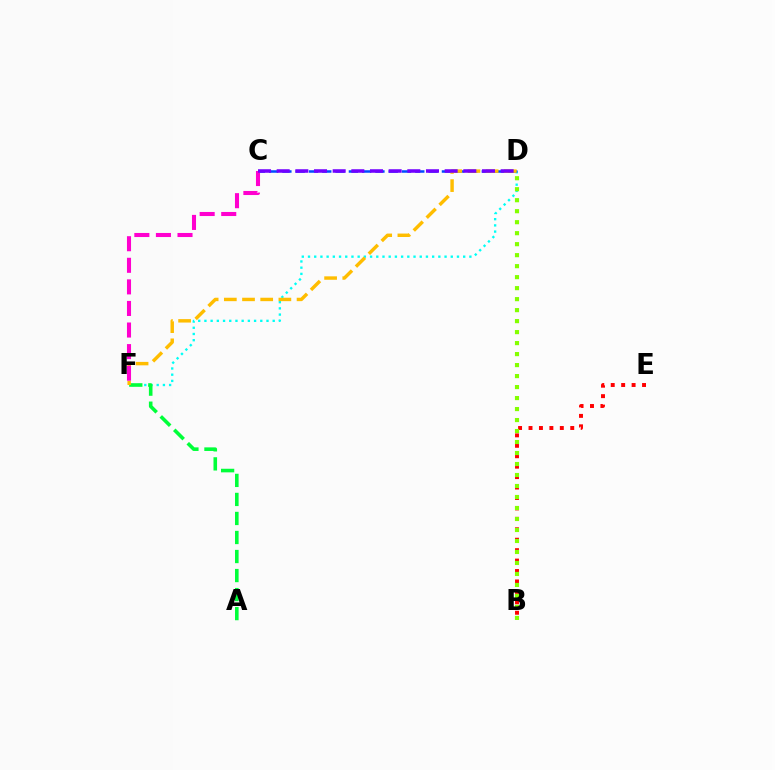{('D', 'F'): [{'color': '#00fff6', 'line_style': 'dotted', 'thickness': 1.69}, {'color': '#ffbd00', 'line_style': 'dashed', 'thickness': 2.47}], ('A', 'F'): [{'color': '#00ff39', 'line_style': 'dashed', 'thickness': 2.59}], ('C', 'D'): [{'color': '#004bff', 'line_style': 'dashed', 'thickness': 1.81}, {'color': '#7200ff', 'line_style': 'dashed', 'thickness': 2.54}], ('B', 'E'): [{'color': '#ff0000', 'line_style': 'dotted', 'thickness': 2.84}], ('B', 'D'): [{'color': '#84ff00', 'line_style': 'dotted', 'thickness': 2.99}], ('C', 'F'): [{'color': '#ff00cf', 'line_style': 'dashed', 'thickness': 2.93}]}